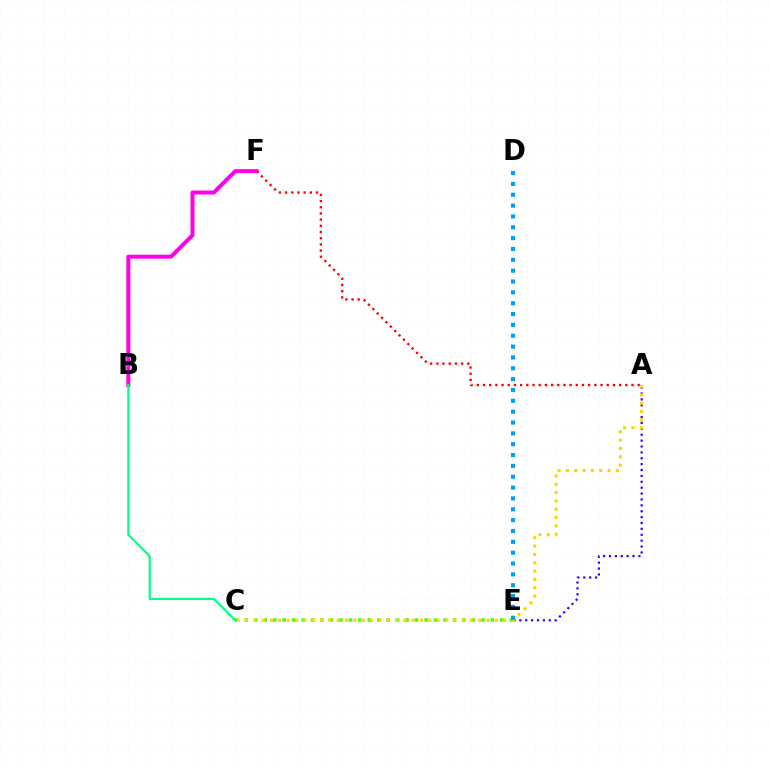{('A', 'E'): [{'color': '#3700ff', 'line_style': 'dotted', 'thickness': 1.6}], ('B', 'F'): [{'color': '#ff00ed', 'line_style': 'solid', 'thickness': 2.87}], ('C', 'E'): [{'color': '#4fff00', 'line_style': 'dotted', 'thickness': 2.57}], ('A', 'F'): [{'color': '#ff0000', 'line_style': 'dotted', 'thickness': 1.68}], ('A', 'C'): [{'color': '#ffd500', 'line_style': 'dotted', 'thickness': 2.26}], ('D', 'E'): [{'color': '#009eff', 'line_style': 'dotted', 'thickness': 2.95}], ('B', 'C'): [{'color': '#00ff86', 'line_style': 'solid', 'thickness': 1.55}]}